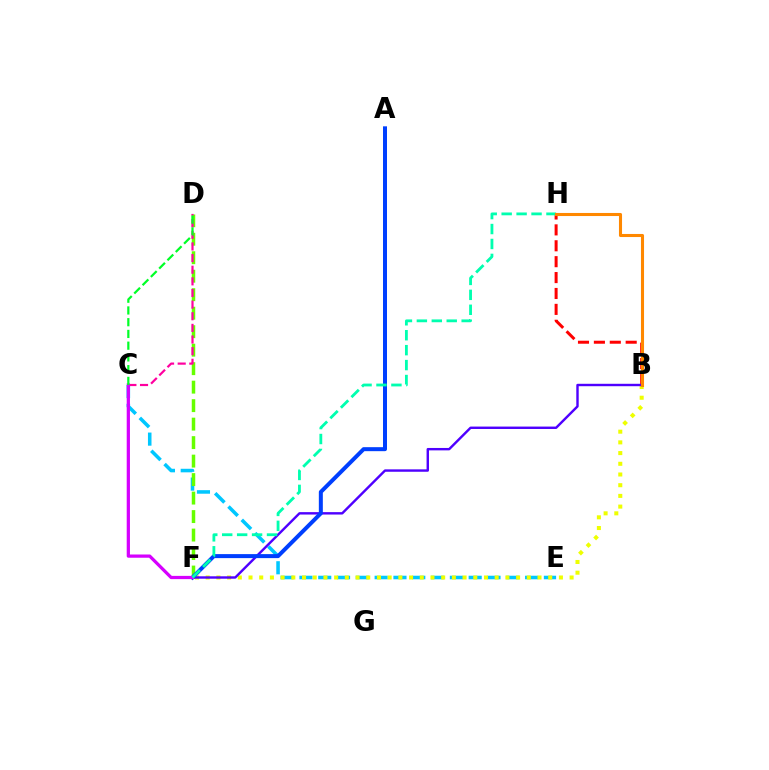{('B', 'H'): [{'color': '#ff0000', 'line_style': 'dashed', 'thickness': 2.16}, {'color': '#ff8800', 'line_style': 'solid', 'thickness': 2.21}], ('C', 'E'): [{'color': '#00c7ff', 'line_style': 'dashed', 'thickness': 2.55}], ('D', 'F'): [{'color': '#66ff00', 'line_style': 'dashed', 'thickness': 2.51}], ('B', 'F'): [{'color': '#eeff00', 'line_style': 'dotted', 'thickness': 2.91}, {'color': '#4f00ff', 'line_style': 'solid', 'thickness': 1.74}], ('C', 'D'): [{'color': '#ff00a0', 'line_style': 'dashed', 'thickness': 1.58}, {'color': '#00ff27', 'line_style': 'dashed', 'thickness': 1.6}], ('A', 'F'): [{'color': '#003fff', 'line_style': 'solid', 'thickness': 2.88}], ('C', 'F'): [{'color': '#d600ff', 'line_style': 'solid', 'thickness': 2.34}], ('F', 'H'): [{'color': '#00ffaf', 'line_style': 'dashed', 'thickness': 2.03}]}